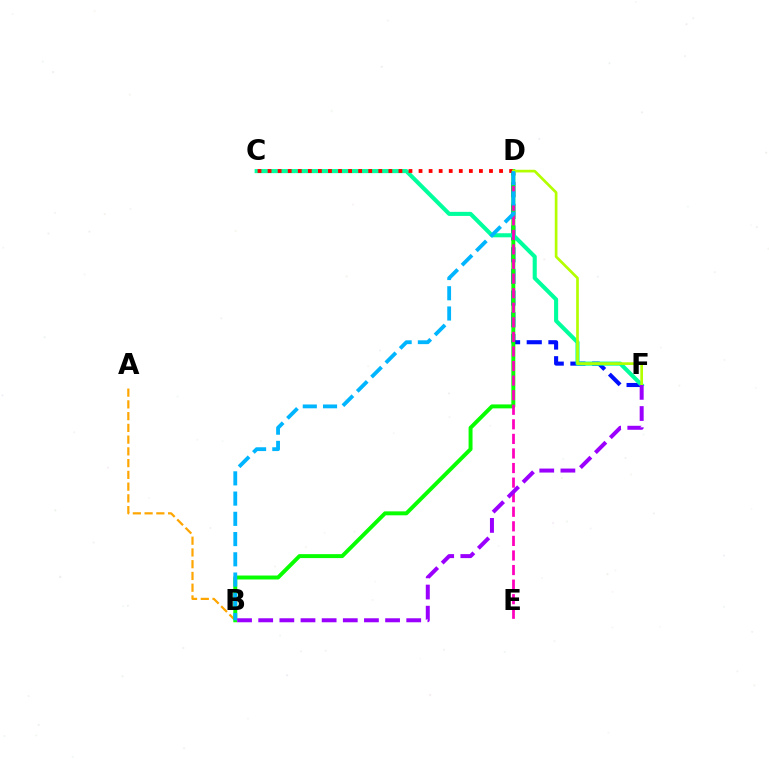{('D', 'F'): [{'color': '#0010ff', 'line_style': 'dashed', 'thickness': 2.95}, {'color': '#b3ff00', 'line_style': 'solid', 'thickness': 1.93}], ('A', 'B'): [{'color': '#ffa500', 'line_style': 'dashed', 'thickness': 1.6}], ('B', 'D'): [{'color': '#08ff00', 'line_style': 'solid', 'thickness': 2.84}, {'color': '#00b5ff', 'line_style': 'dashed', 'thickness': 2.75}], ('C', 'F'): [{'color': '#00ff9d', 'line_style': 'solid', 'thickness': 2.94}], ('D', 'E'): [{'color': '#ff00bd', 'line_style': 'dashed', 'thickness': 1.98}], ('C', 'D'): [{'color': '#ff0000', 'line_style': 'dotted', 'thickness': 2.73}], ('B', 'F'): [{'color': '#9b00ff', 'line_style': 'dashed', 'thickness': 2.87}]}